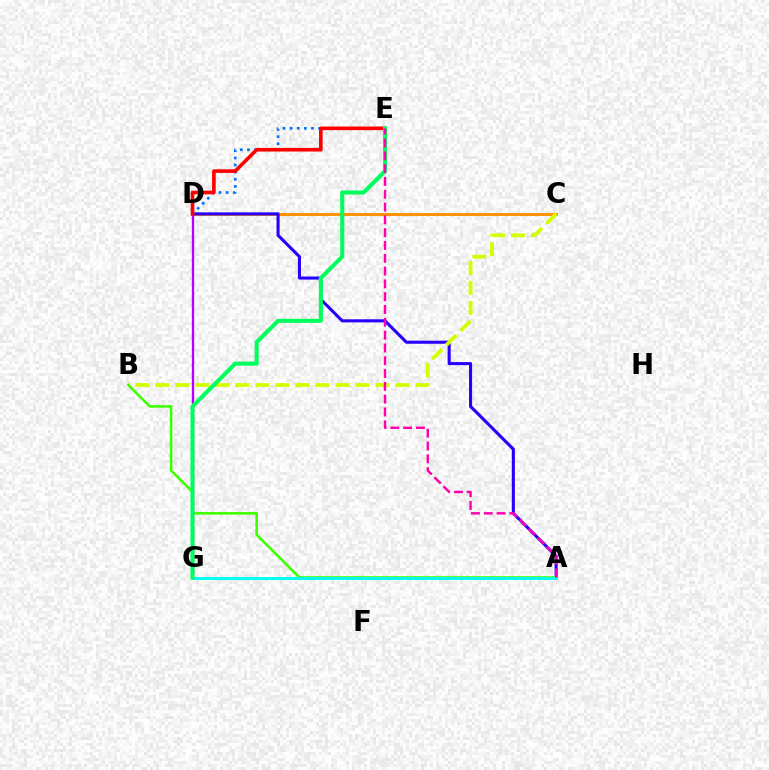{('C', 'D'): [{'color': '#ff9400', 'line_style': 'solid', 'thickness': 2.17}], ('A', 'D'): [{'color': '#2500ff', 'line_style': 'solid', 'thickness': 2.21}], ('B', 'C'): [{'color': '#d1ff00', 'line_style': 'dashed', 'thickness': 2.72}], ('A', 'B'): [{'color': '#3dff00', 'line_style': 'solid', 'thickness': 1.84}], ('D', 'E'): [{'color': '#0074ff', 'line_style': 'dotted', 'thickness': 1.93}, {'color': '#ff0000', 'line_style': 'solid', 'thickness': 2.61}], ('D', 'G'): [{'color': '#b900ff', 'line_style': 'solid', 'thickness': 1.68}], ('A', 'G'): [{'color': '#00fff6', 'line_style': 'solid', 'thickness': 2.12}], ('E', 'G'): [{'color': '#00ff5c', 'line_style': 'solid', 'thickness': 2.92}], ('A', 'E'): [{'color': '#ff00ac', 'line_style': 'dashed', 'thickness': 1.74}]}